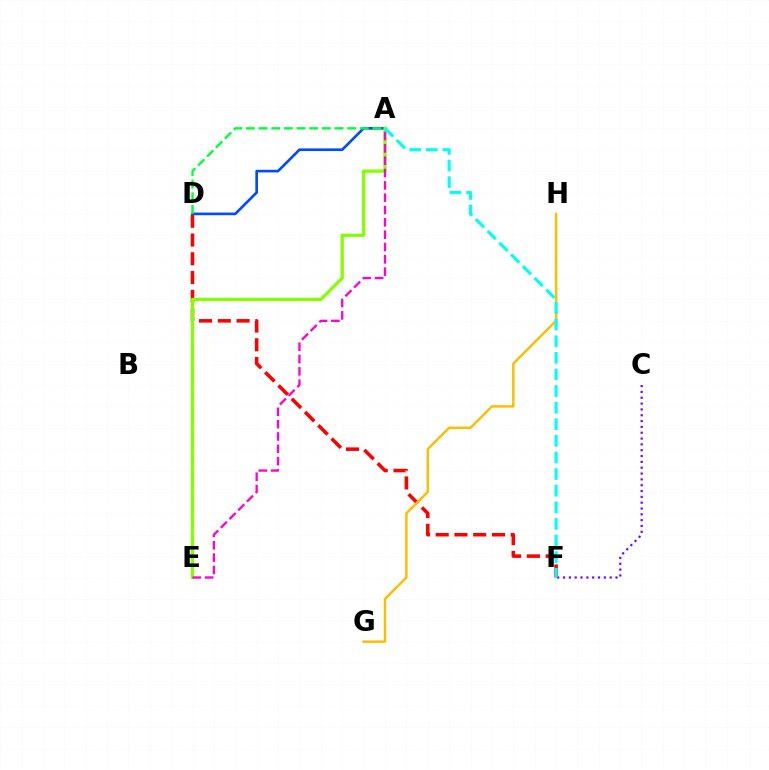{('D', 'F'): [{'color': '#ff0000', 'line_style': 'dashed', 'thickness': 2.55}], ('G', 'H'): [{'color': '#ffbd00', 'line_style': 'solid', 'thickness': 1.77}], ('A', 'D'): [{'color': '#004bff', 'line_style': 'solid', 'thickness': 1.91}, {'color': '#00ff39', 'line_style': 'dashed', 'thickness': 1.72}], ('A', 'E'): [{'color': '#84ff00', 'line_style': 'solid', 'thickness': 2.36}, {'color': '#ff00cf', 'line_style': 'dashed', 'thickness': 1.67}], ('C', 'F'): [{'color': '#7200ff', 'line_style': 'dotted', 'thickness': 1.58}], ('A', 'F'): [{'color': '#00fff6', 'line_style': 'dashed', 'thickness': 2.26}]}